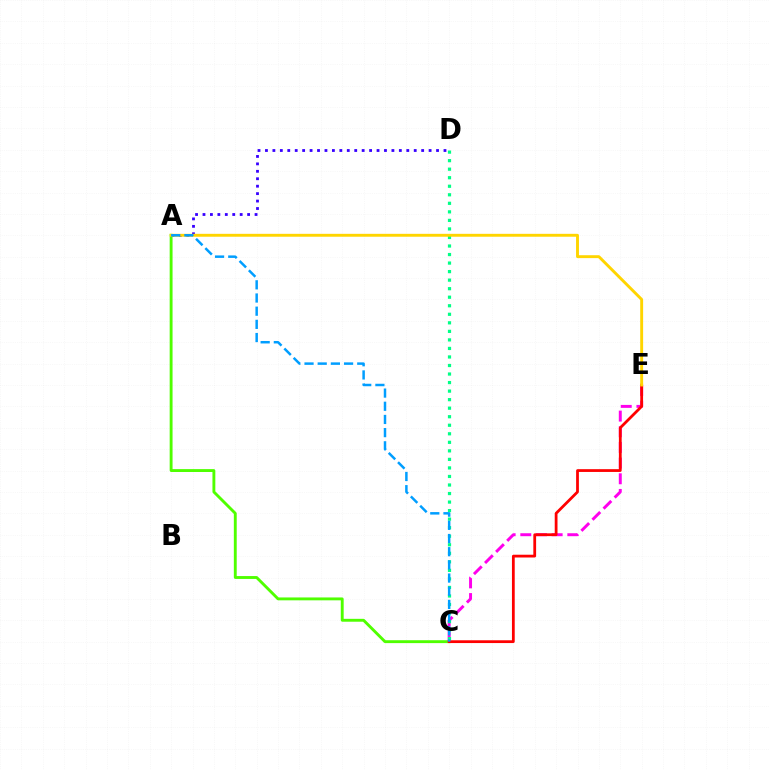{('A', 'C'): [{'color': '#4fff00', 'line_style': 'solid', 'thickness': 2.07}, {'color': '#009eff', 'line_style': 'dashed', 'thickness': 1.79}], ('C', 'E'): [{'color': '#ff00ed', 'line_style': 'dashed', 'thickness': 2.13}, {'color': '#ff0000', 'line_style': 'solid', 'thickness': 2.0}], ('A', 'D'): [{'color': '#3700ff', 'line_style': 'dotted', 'thickness': 2.02}], ('C', 'D'): [{'color': '#00ff86', 'line_style': 'dotted', 'thickness': 2.32}], ('A', 'E'): [{'color': '#ffd500', 'line_style': 'solid', 'thickness': 2.09}]}